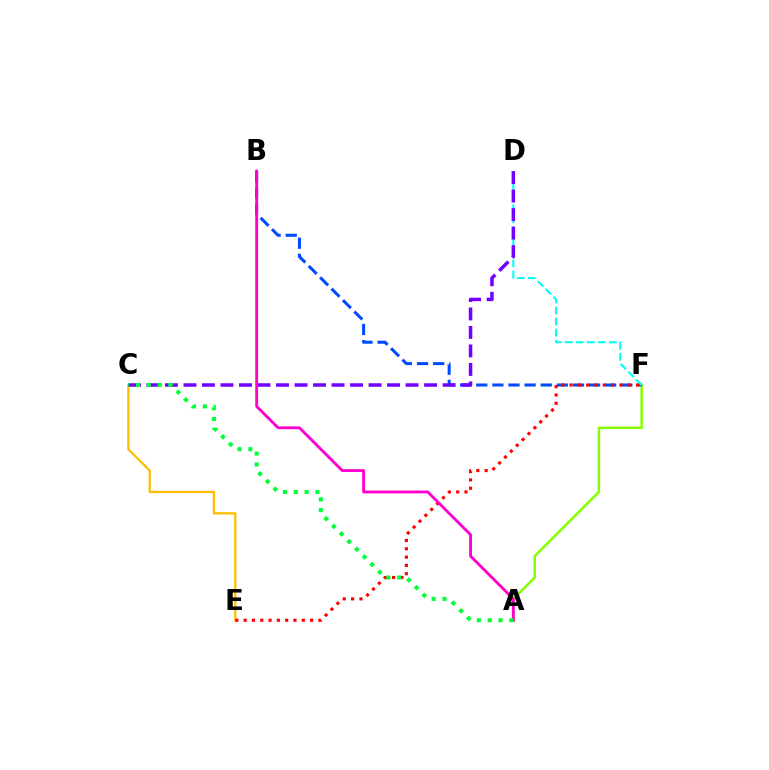{('C', 'E'): [{'color': '#ffbd00', 'line_style': 'solid', 'thickness': 1.64}], ('A', 'F'): [{'color': '#84ff00', 'line_style': 'solid', 'thickness': 1.79}], ('B', 'F'): [{'color': '#004bff', 'line_style': 'dashed', 'thickness': 2.19}], ('E', 'F'): [{'color': '#ff0000', 'line_style': 'dotted', 'thickness': 2.26}], ('D', 'F'): [{'color': '#00fff6', 'line_style': 'dashed', 'thickness': 1.5}], ('C', 'D'): [{'color': '#7200ff', 'line_style': 'dashed', 'thickness': 2.51}], ('A', 'B'): [{'color': '#ff00cf', 'line_style': 'solid', 'thickness': 2.06}], ('A', 'C'): [{'color': '#00ff39', 'line_style': 'dotted', 'thickness': 2.94}]}